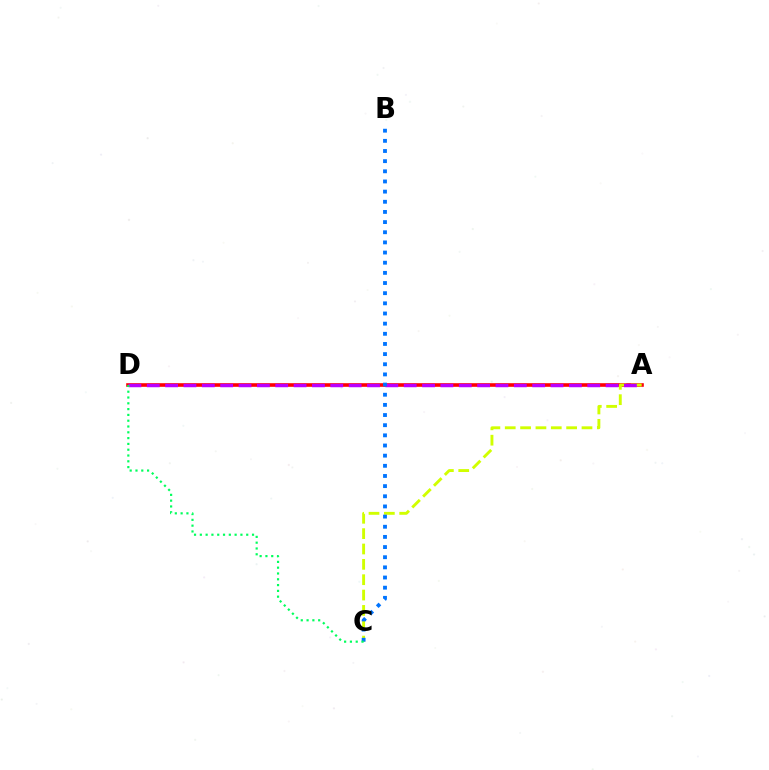{('A', 'D'): [{'color': '#ff0000', 'line_style': 'solid', 'thickness': 2.6}, {'color': '#b900ff', 'line_style': 'dashed', 'thickness': 2.49}], ('A', 'C'): [{'color': '#d1ff00', 'line_style': 'dashed', 'thickness': 2.09}], ('B', 'C'): [{'color': '#0074ff', 'line_style': 'dotted', 'thickness': 2.76}], ('C', 'D'): [{'color': '#00ff5c', 'line_style': 'dotted', 'thickness': 1.58}]}